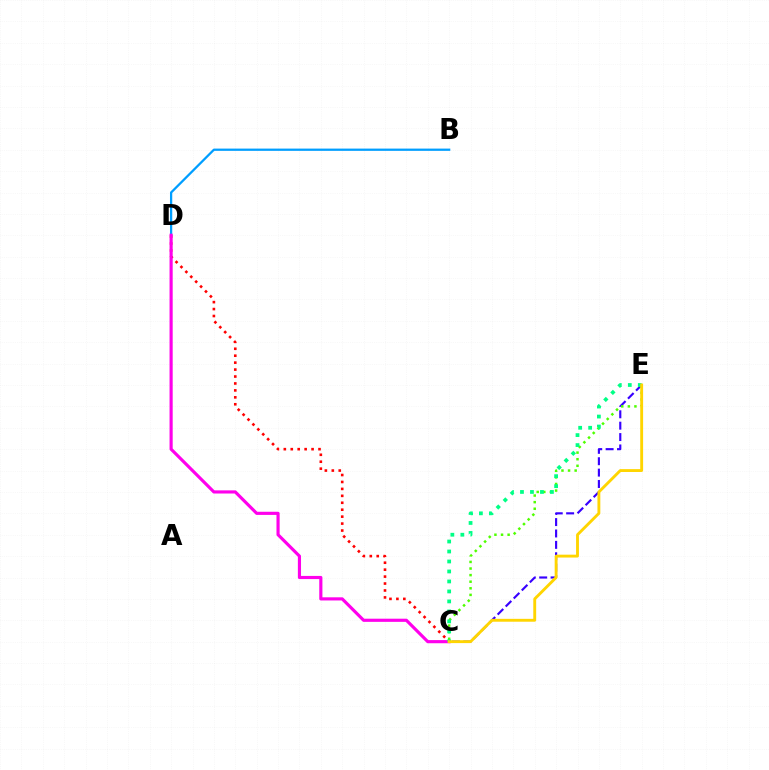{('C', 'D'): [{'color': '#ff0000', 'line_style': 'dotted', 'thickness': 1.89}, {'color': '#ff00ed', 'line_style': 'solid', 'thickness': 2.27}], ('C', 'E'): [{'color': '#3700ff', 'line_style': 'dashed', 'thickness': 1.55}, {'color': '#4fff00', 'line_style': 'dotted', 'thickness': 1.79}, {'color': '#00ff86', 'line_style': 'dotted', 'thickness': 2.71}, {'color': '#ffd500', 'line_style': 'solid', 'thickness': 2.07}], ('B', 'D'): [{'color': '#009eff', 'line_style': 'solid', 'thickness': 1.63}]}